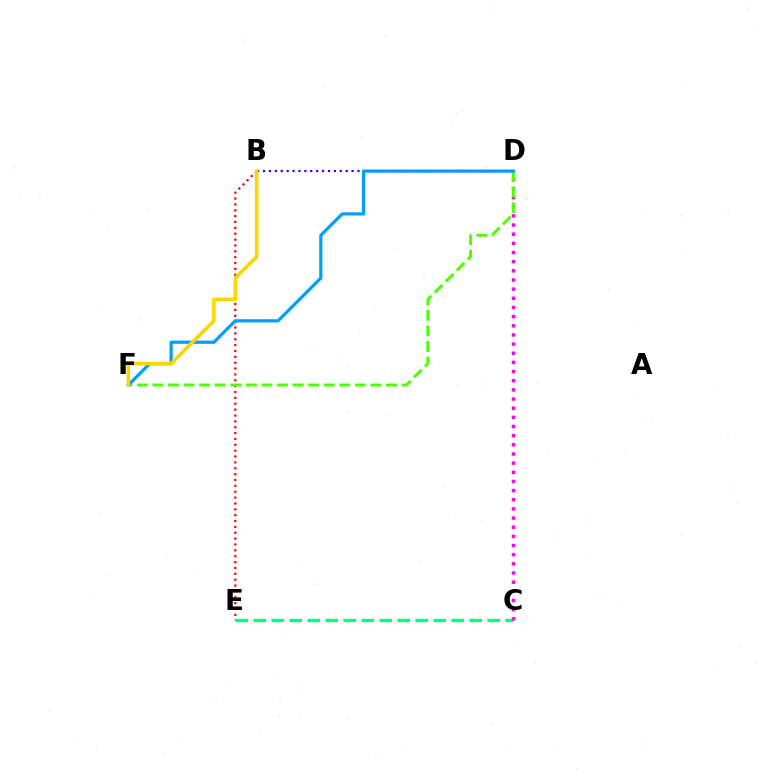{('C', 'E'): [{'color': '#00ff86', 'line_style': 'dashed', 'thickness': 2.44}], ('B', 'D'): [{'color': '#3700ff', 'line_style': 'dotted', 'thickness': 1.6}], ('B', 'E'): [{'color': '#ff0000', 'line_style': 'dotted', 'thickness': 1.59}], ('C', 'D'): [{'color': '#ff00ed', 'line_style': 'dotted', 'thickness': 2.49}], ('D', 'F'): [{'color': '#4fff00', 'line_style': 'dashed', 'thickness': 2.12}, {'color': '#009eff', 'line_style': 'solid', 'thickness': 2.3}], ('B', 'F'): [{'color': '#ffd500', 'line_style': 'solid', 'thickness': 2.57}]}